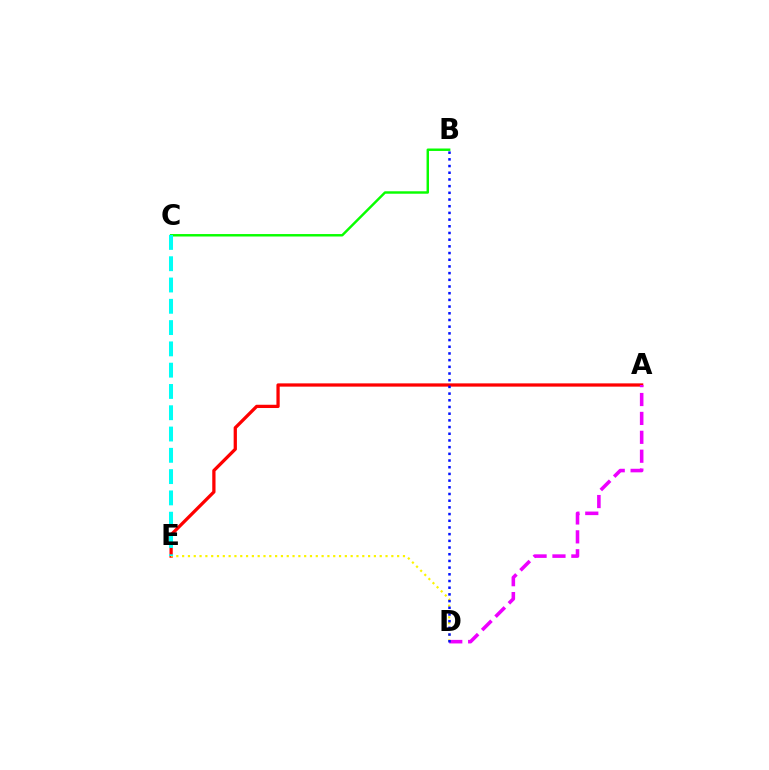{('A', 'E'): [{'color': '#ff0000', 'line_style': 'solid', 'thickness': 2.35}], ('A', 'D'): [{'color': '#ee00ff', 'line_style': 'dashed', 'thickness': 2.57}], ('B', 'C'): [{'color': '#08ff00', 'line_style': 'solid', 'thickness': 1.76}], ('D', 'E'): [{'color': '#fcf500', 'line_style': 'dotted', 'thickness': 1.58}], ('B', 'D'): [{'color': '#0010ff', 'line_style': 'dotted', 'thickness': 1.82}], ('C', 'E'): [{'color': '#00fff6', 'line_style': 'dashed', 'thickness': 2.89}]}